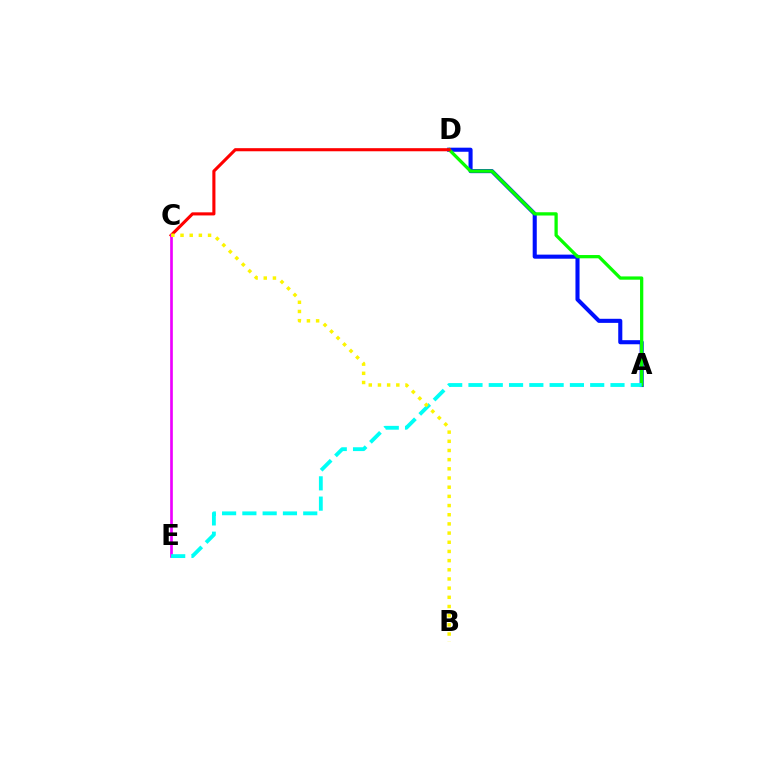{('A', 'D'): [{'color': '#0010ff', 'line_style': 'solid', 'thickness': 2.94}, {'color': '#08ff00', 'line_style': 'solid', 'thickness': 2.35}], ('C', 'D'): [{'color': '#ff0000', 'line_style': 'solid', 'thickness': 2.23}], ('C', 'E'): [{'color': '#ee00ff', 'line_style': 'solid', 'thickness': 1.93}], ('A', 'E'): [{'color': '#00fff6', 'line_style': 'dashed', 'thickness': 2.76}], ('B', 'C'): [{'color': '#fcf500', 'line_style': 'dotted', 'thickness': 2.49}]}